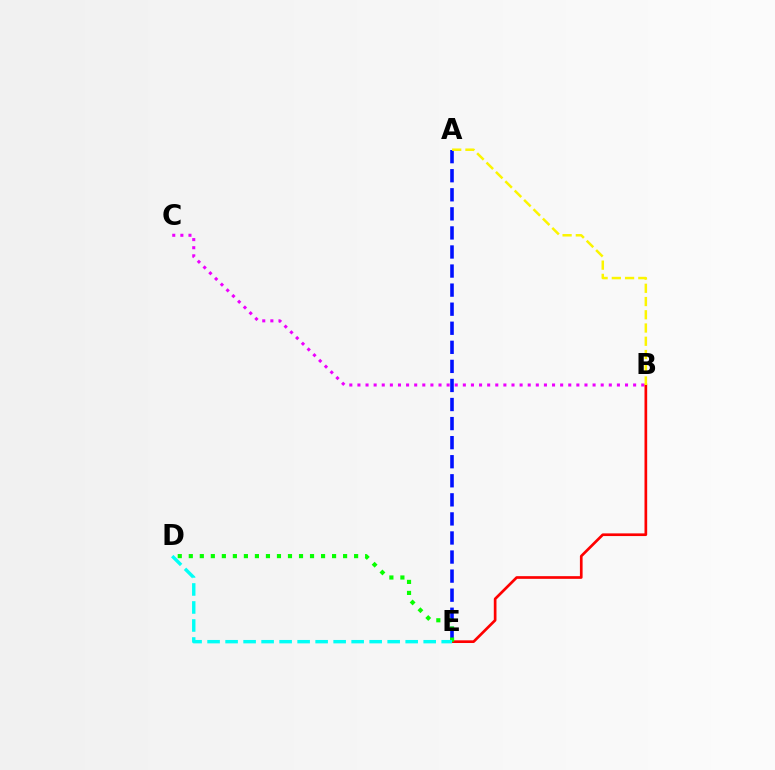{('B', 'C'): [{'color': '#ee00ff', 'line_style': 'dotted', 'thickness': 2.2}], ('B', 'E'): [{'color': '#ff0000', 'line_style': 'solid', 'thickness': 1.93}], ('A', 'E'): [{'color': '#0010ff', 'line_style': 'dashed', 'thickness': 2.59}], ('D', 'E'): [{'color': '#08ff00', 'line_style': 'dotted', 'thickness': 2.99}, {'color': '#00fff6', 'line_style': 'dashed', 'thickness': 2.45}], ('A', 'B'): [{'color': '#fcf500', 'line_style': 'dashed', 'thickness': 1.8}]}